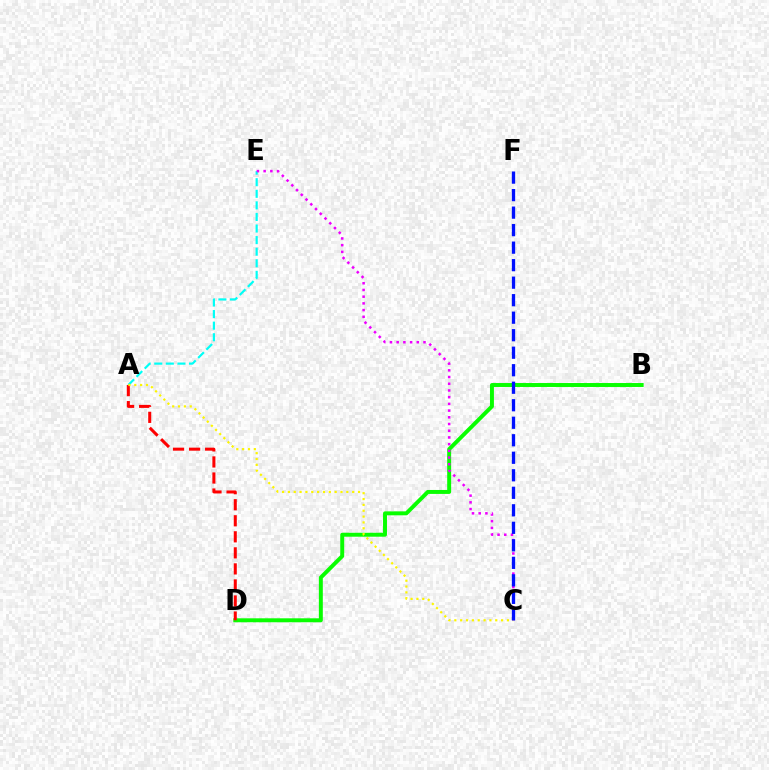{('A', 'E'): [{'color': '#00fff6', 'line_style': 'dashed', 'thickness': 1.57}], ('B', 'D'): [{'color': '#08ff00', 'line_style': 'solid', 'thickness': 2.84}], ('C', 'E'): [{'color': '#ee00ff', 'line_style': 'dotted', 'thickness': 1.82}], ('A', 'D'): [{'color': '#ff0000', 'line_style': 'dashed', 'thickness': 2.18}], ('A', 'C'): [{'color': '#fcf500', 'line_style': 'dotted', 'thickness': 1.59}], ('C', 'F'): [{'color': '#0010ff', 'line_style': 'dashed', 'thickness': 2.38}]}